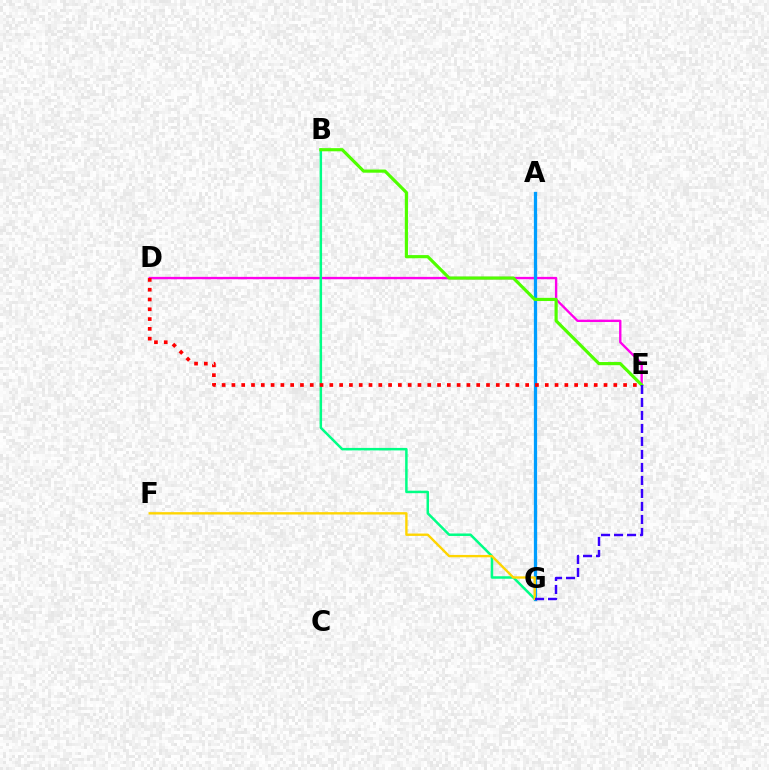{('D', 'E'): [{'color': '#ff00ed', 'line_style': 'solid', 'thickness': 1.71}, {'color': '#ff0000', 'line_style': 'dotted', 'thickness': 2.66}], ('A', 'G'): [{'color': '#009eff', 'line_style': 'solid', 'thickness': 2.35}], ('B', 'G'): [{'color': '#00ff86', 'line_style': 'solid', 'thickness': 1.8}], ('B', 'E'): [{'color': '#4fff00', 'line_style': 'solid', 'thickness': 2.28}], ('F', 'G'): [{'color': '#ffd500', 'line_style': 'solid', 'thickness': 1.7}], ('E', 'G'): [{'color': '#3700ff', 'line_style': 'dashed', 'thickness': 1.77}]}